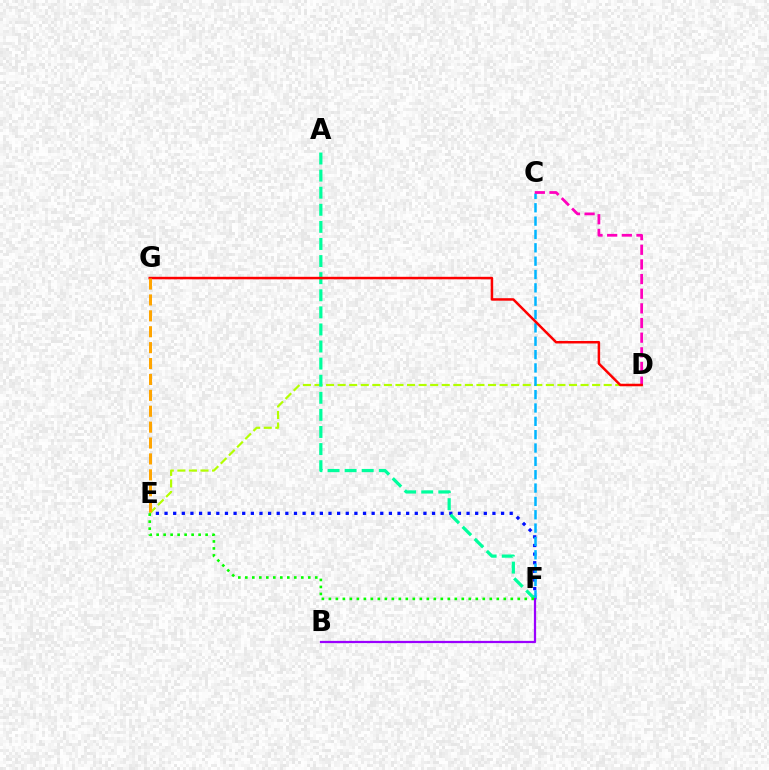{('E', 'F'): [{'color': '#0010ff', 'line_style': 'dotted', 'thickness': 2.34}, {'color': '#08ff00', 'line_style': 'dotted', 'thickness': 1.9}], ('D', 'E'): [{'color': '#b3ff00', 'line_style': 'dashed', 'thickness': 1.57}], ('C', 'F'): [{'color': '#00b5ff', 'line_style': 'dashed', 'thickness': 1.81}], ('A', 'F'): [{'color': '#00ff9d', 'line_style': 'dashed', 'thickness': 2.32}], ('B', 'F'): [{'color': '#9b00ff', 'line_style': 'solid', 'thickness': 1.62}], ('C', 'D'): [{'color': '#ff00bd', 'line_style': 'dashed', 'thickness': 1.99}], ('D', 'G'): [{'color': '#ff0000', 'line_style': 'solid', 'thickness': 1.8}], ('E', 'G'): [{'color': '#ffa500', 'line_style': 'dashed', 'thickness': 2.16}]}